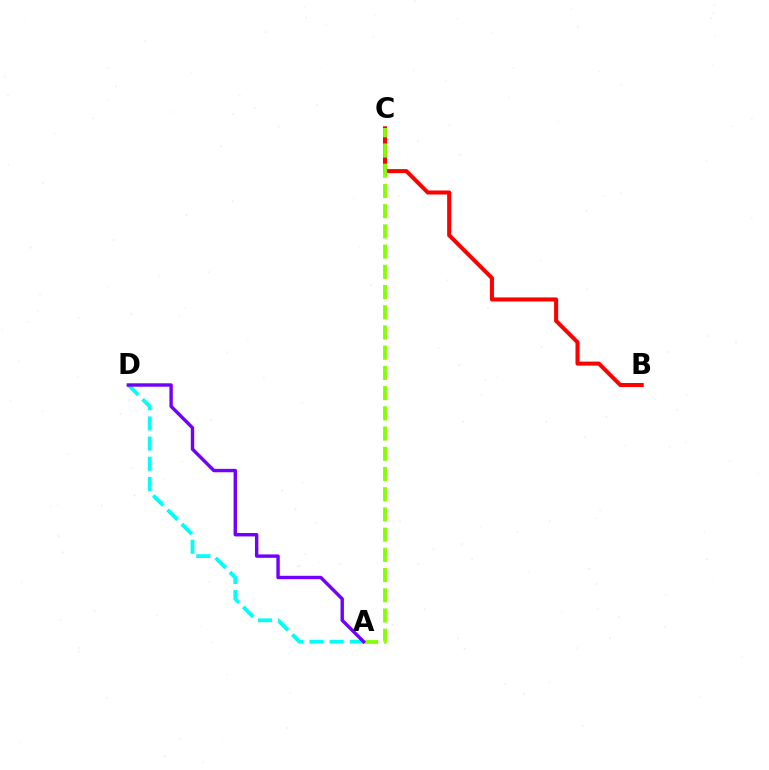{('B', 'C'): [{'color': '#ff0000', 'line_style': 'solid', 'thickness': 2.9}], ('A', 'D'): [{'color': '#00fff6', 'line_style': 'dashed', 'thickness': 2.74}, {'color': '#7200ff', 'line_style': 'solid', 'thickness': 2.45}], ('A', 'C'): [{'color': '#84ff00', 'line_style': 'dashed', 'thickness': 2.75}]}